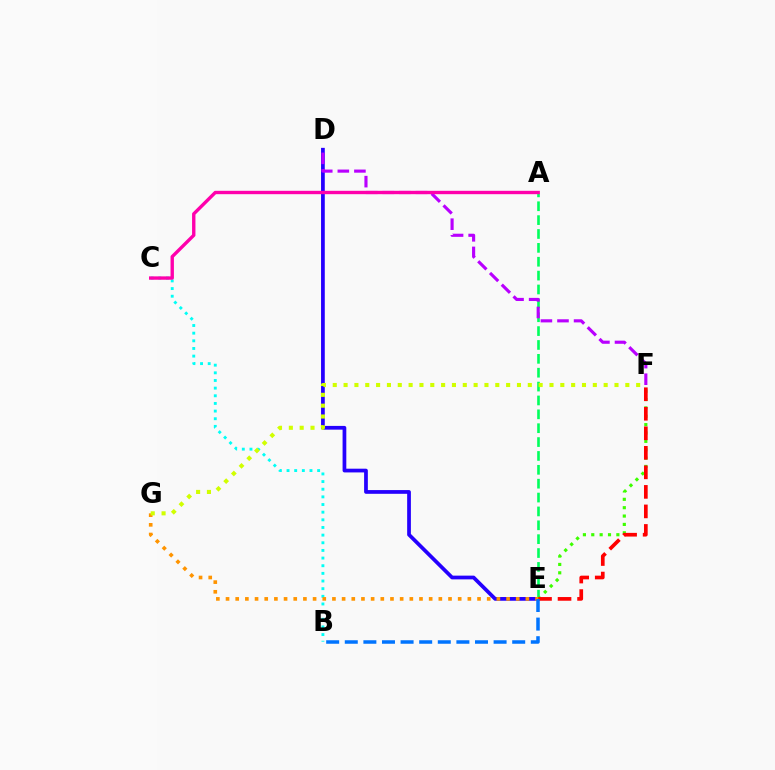{('D', 'E'): [{'color': '#2500ff', 'line_style': 'solid', 'thickness': 2.69}], ('A', 'E'): [{'color': '#00ff5c', 'line_style': 'dashed', 'thickness': 1.88}], ('D', 'F'): [{'color': '#b900ff', 'line_style': 'dashed', 'thickness': 2.25}], ('B', 'C'): [{'color': '#00fff6', 'line_style': 'dotted', 'thickness': 2.08}], ('E', 'F'): [{'color': '#3dff00', 'line_style': 'dotted', 'thickness': 2.27}, {'color': '#ff0000', 'line_style': 'dashed', 'thickness': 2.65}], ('A', 'C'): [{'color': '#ff00ac', 'line_style': 'solid', 'thickness': 2.43}], ('E', 'G'): [{'color': '#ff9400', 'line_style': 'dotted', 'thickness': 2.63}], ('F', 'G'): [{'color': '#d1ff00', 'line_style': 'dotted', 'thickness': 2.94}], ('B', 'E'): [{'color': '#0074ff', 'line_style': 'dashed', 'thickness': 2.53}]}